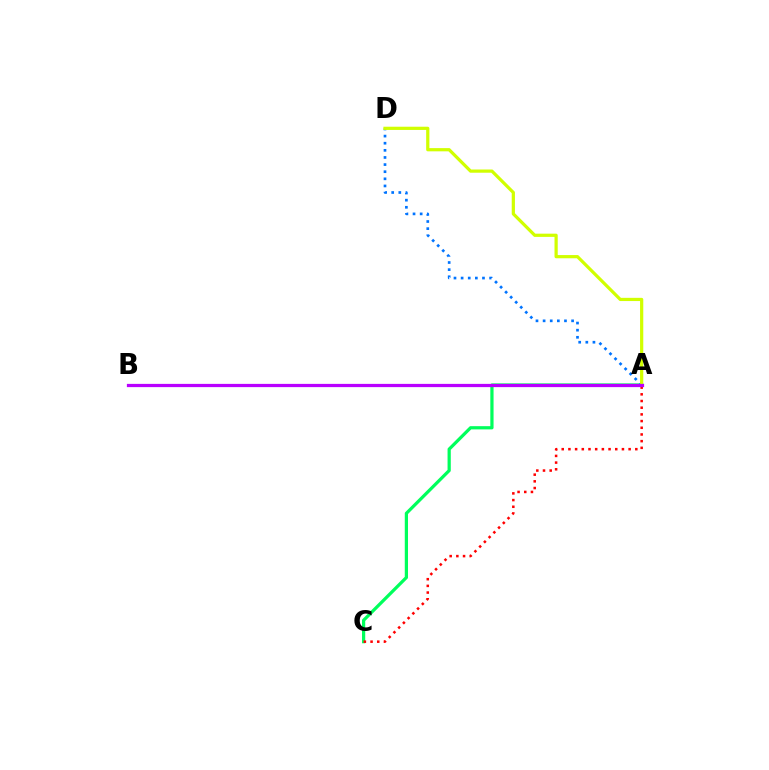{('A', 'C'): [{'color': '#00ff5c', 'line_style': 'solid', 'thickness': 2.32}, {'color': '#ff0000', 'line_style': 'dotted', 'thickness': 1.82}], ('A', 'D'): [{'color': '#0074ff', 'line_style': 'dotted', 'thickness': 1.94}, {'color': '#d1ff00', 'line_style': 'solid', 'thickness': 2.32}], ('A', 'B'): [{'color': '#b900ff', 'line_style': 'solid', 'thickness': 2.34}]}